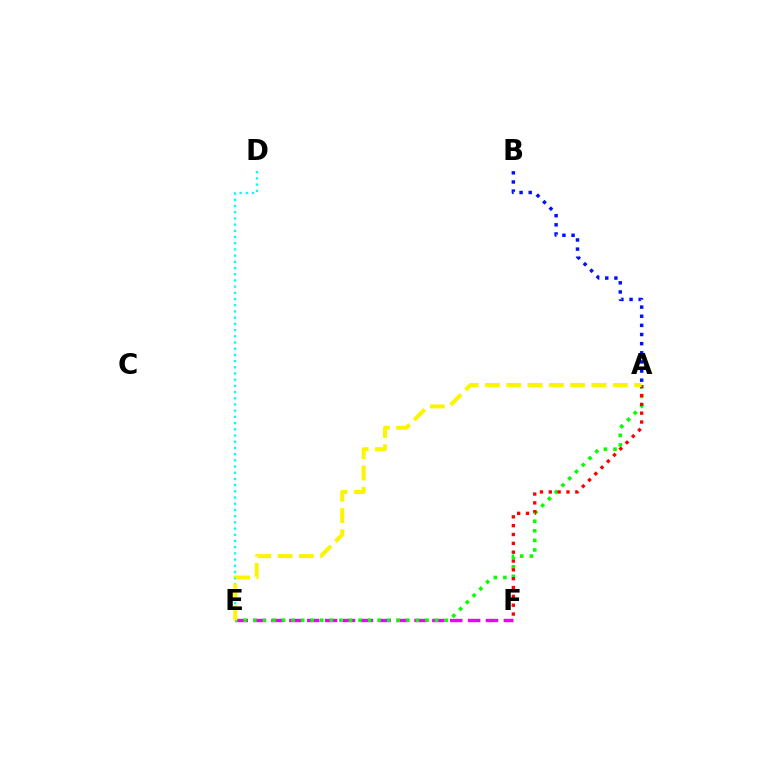{('D', 'E'): [{'color': '#00fff6', 'line_style': 'dotted', 'thickness': 1.69}], ('E', 'F'): [{'color': '#ee00ff', 'line_style': 'dashed', 'thickness': 2.43}], ('A', 'E'): [{'color': '#08ff00', 'line_style': 'dotted', 'thickness': 2.6}, {'color': '#fcf500', 'line_style': 'dashed', 'thickness': 2.89}], ('A', 'F'): [{'color': '#ff0000', 'line_style': 'dotted', 'thickness': 2.4}], ('A', 'B'): [{'color': '#0010ff', 'line_style': 'dotted', 'thickness': 2.48}]}